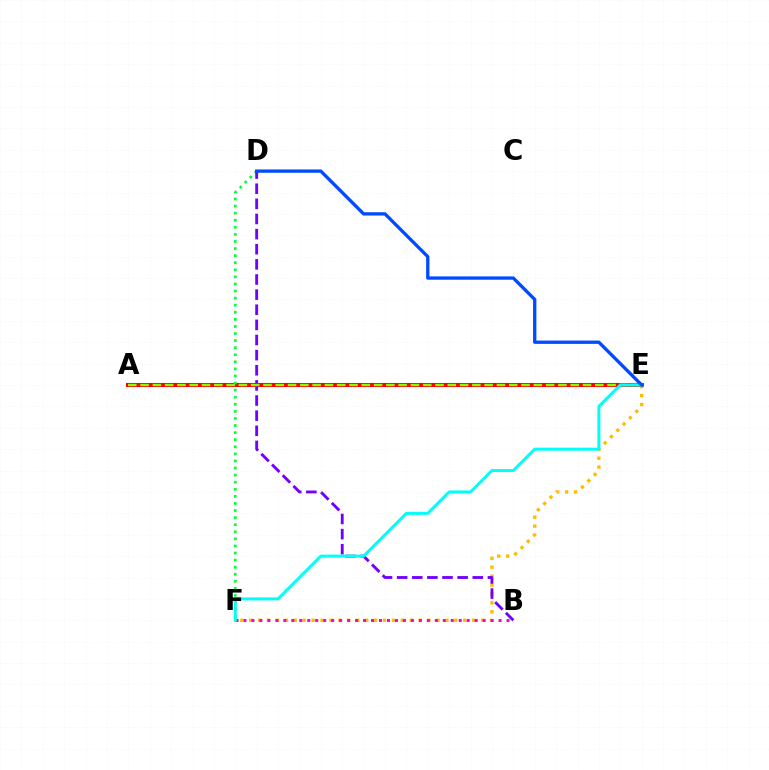{('A', 'E'): [{'color': '#ff0000', 'line_style': 'solid', 'thickness': 2.93}, {'color': '#84ff00', 'line_style': 'dashed', 'thickness': 1.67}], ('D', 'F'): [{'color': '#00ff39', 'line_style': 'dotted', 'thickness': 1.92}], ('E', 'F'): [{'color': '#ffbd00', 'line_style': 'dotted', 'thickness': 2.42}, {'color': '#00fff6', 'line_style': 'solid', 'thickness': 2.16}], ('B', 'F'): [{'color': '#ff00cf', 'line_style': 'dotted', 'thickness': 2.17}], ('B', 'D'): [{'color': '#7200ff', 'line_style': 'dashed', 'thickness': 2.06}], ('D', 'E'): [{'color': '#004bff', 'line_style': 'solid', 'thickness': 2.39}]}